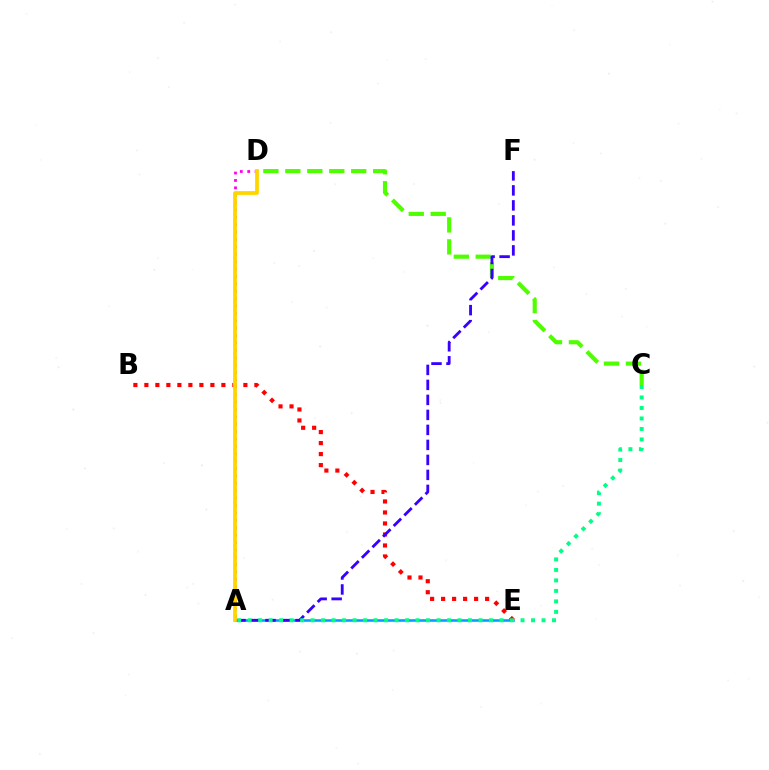{('C', 'D'): [{'color': '#4fff00', 'line_style': 'dashed', 'thickness': 2.98}], ('A', 'E'): [{'color': '#009eff', 'line_style': 'solid', 'thickness': 1.84}], ('A', 'D'): [{'color': '#ff00ed', 'line_style': 'dotted', 'thickness': 2.01}, {'color': '#ffd500', 'line_style': 'solid', 'thickness': 2.73}], ('B', 'E'): [{'color': '#ff0000', 'line_style': 'dotted', 'thickness': 2.99}], ('A', 'F'): [{'color': '#3700ff', 'line_style': 'dashed', 'thickness': 2.04}], ('A', 'C'): [{'color': '#00ff86', 'line_style': 'dotted', 'thickness': 2.85}]}